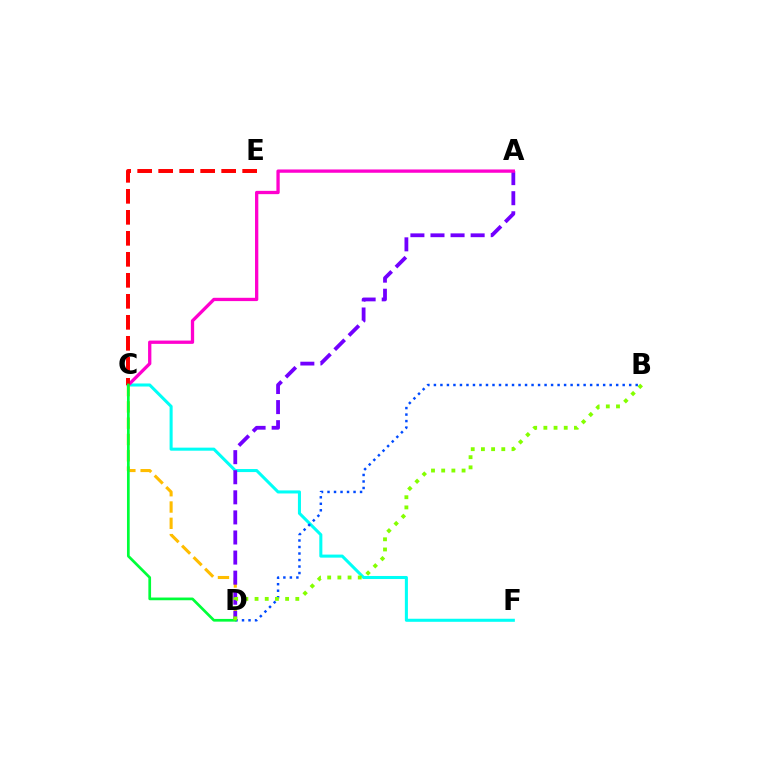{('C', 'F'): [{'color': '#00fff6', 'line_style': 'solid', 'thickness': 2.19}], ('C', 'D'): [{'color': '#ffbd00', 'line_style': 'dashed', 'thickness': 2.21}, {'color': '#00ff39', 'line_style': 'solid', 'thickness': 1.95}], ('A', 'D'): [{'color': '#7200ff', 'line_style': 'dashed', 'thickness': 2.73}], ('A', 'C'): [{'color': '#ff00cf', 'line_style': 'solid', 'thickness': 2.37}], ('C', 'E'): [{'color': '#ff0000', 'line_style': 'dashed', 'thickness': 2.85}], ('B', 'D'): [{'color': '#004bff', 'line_style': 'dotted', 'thickness': 1.77}, {'color': '#84ff00', 'line_style': 'dotted', 'thickness': 2.77}]}